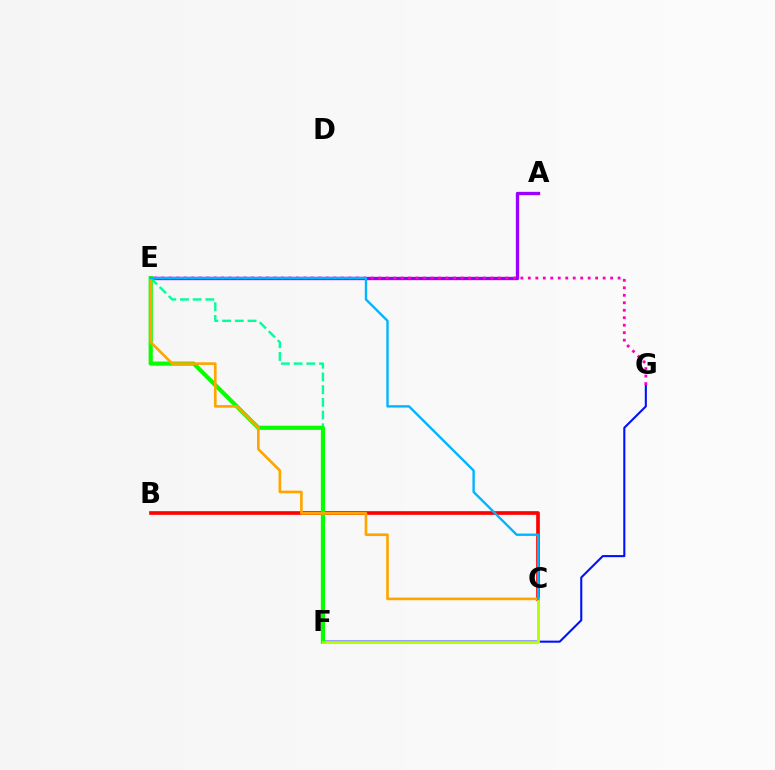{('A', 'E'): [{'color': '#9b00ff', 'line_style': 'solid', 'thickness': 2.4}], ('E', 'F'): [{'color': '#00ff9d', 'line_style': 'dashed', 'thickness': 1.73}, {'color': '#08ff00', 'line_style': 'solid', 'thickness': 2.99}], ('B', 'C'): [{'color': '#ff0000', 'line_style': 'solid', 'thickness': 2.63}], ('F', 'G'): [{'color': '#0010ff', 'line_style': 'solid', 'thickness': 1.5}], ('C', 'F'): [{'color': '#b3ff00', 'line_style': 'solid', 'thickness': 2.09}], ('E', 'G'): [{'color': '#ff00bd', 'line_style': 'dotted', 'thickness': 2.03}], ('C', 'E'): [{'color': '#ffa500', 'line_style': 'solid', 'thickness': 1.91}, {'color': '#00b5ff', 'line_style': 'solid', 'thickness': 1.71}]}